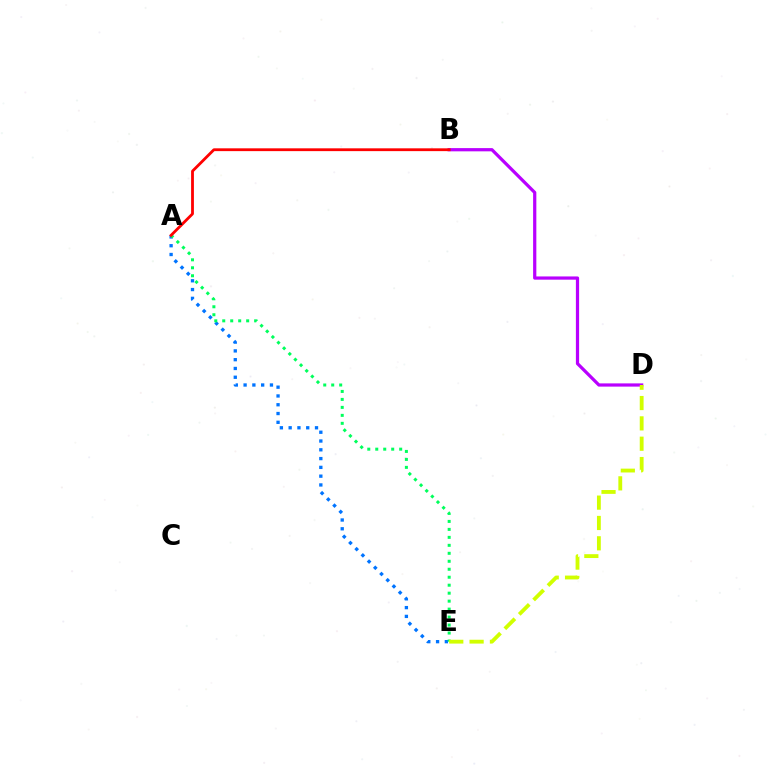{('A', 'E'): [{'color': '#0074ff', 'line_style': 'dotted', 'thickness': 2.39}, {'color': '#00ff5c', 'line_style': 'dotted', 'thickness': 2.17}], ('B', 'D'): [{'color': '#b900ff', 'line_style': 'solid', 'thickness': 2.32}], ('D', 'E'): [{'color': '#d1ff00', 'line_style': 'dashed', 'thickness': 2.76}], ('A', 'B'): [{'color': '#ff0000', 'line_style': 'solid', 'thickness': 2.02}]}